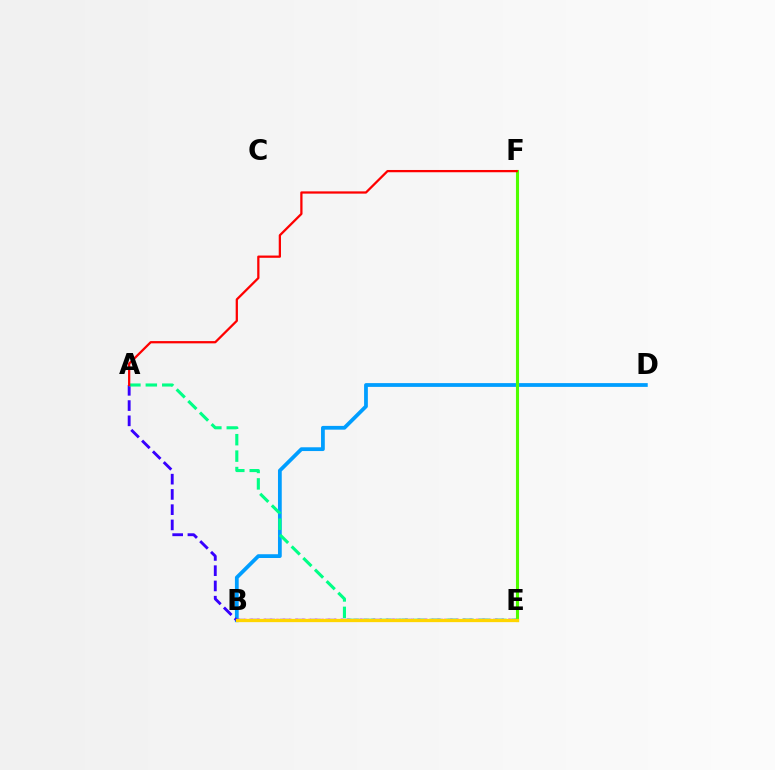{('B', 'D'): [{'color': '#009eff', 'line_style': 'solid', 'thickness': 2.71}], ('B', 'E'): [{'color': '#ff00ed', 'line_style': 'dotted', 'thickness': 1.75}, {'color': '#ffd500', 'line_style': 'solid', 'thickness': 2.36}], ('A', 'E'): [{'color': '#3700ff', 'line_style': 'dashed', 'thickness': 2.07}, {'color': '#00ff86', 'line_style': 'dashed', 'thickness': 2.23}], ('E', 'F'): [{'color': '#4fff00', 'line_style': 'solid', 'thickness': 2.23}], ('A', 'F'): [{'color': '#ff0000', 'line_style': 'solid', 'thickness': 1.63}]}